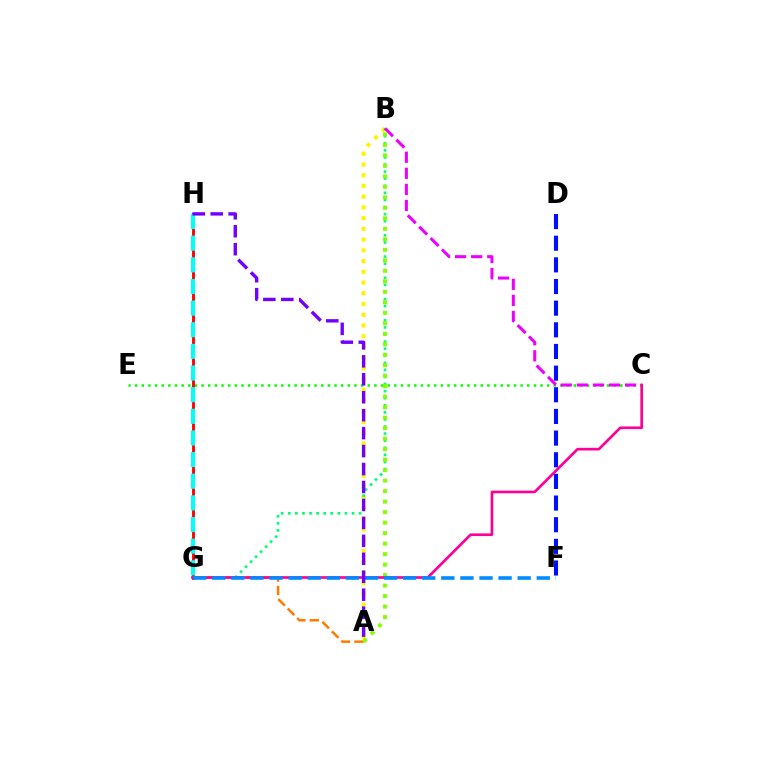{('A', 'G'): [{'color': '#ff7c00', 'line_style': 'dashed', 'thickness': 1.82}], ('A', 'B'): [{'color': '#fcf500', 'line_style': 'dotted', 'thickness': 2.92}, {'color': '#84ff00', 'line_style': 'dotted', 'thickness': 2.85}], ('C', 'E'): [{'color': '#08ff00', 'line_style': 'dotted', 'thickness': 1.81}], ('G', 'H'): [{'color': '#ff0000', 'line_style': 'solid', 'thickness': 2.07}, {'color': '#00fff6', 'line_style': 'dashed', 'thickness': 2.94}], ('B', 'G'): [{'color': '#00ff74', 'line_style': 'dotted', 'thickness': 1.92}], ('D', 'F'): [{'color': '#0010ff', 'line_style': 'dashed', 'thickness': 2.94}], ('C', 'G'): [{'color': '#ff0094', 'line_style': 'solid', 'thickness': 1.92}], ('F', 'G'): [{'color': '#008cff', 'line_style': 'dashed', 'thickness': 2.59}], ('B', 'C'): [{'color': '#ee00ff', 'line_style': 'dashed', 'thickness': 2.18}], ('A', 'H'): [{'color': '#7200ff', 'line_style': 'dashed', 'thickness': 2.44}]}